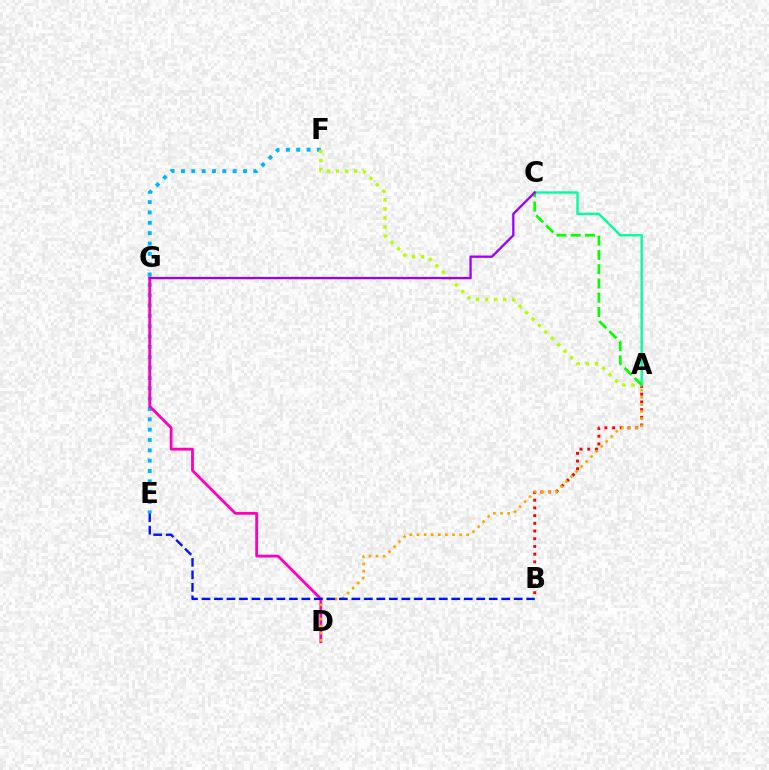{('A', 'B'): [{'color': '#ff0000', 'line_style': 'dotted', 'thickness': 2.09}], ('E', 'F'): [{'color': '#00b5ff', 'line_style': 'dotted', 'thickness': 2.81}], ('A', 'F'): [{'color': '#b3ff00', 'line_style': 'dotted', 'thickness': 2.47}], ('D', 'G'): [{'color': '#ff00bd', 'line_style': 'solid', 'thickness': 2.03}], ('A', 'D'): [{'color': '#ffa500', 'line_style': 'dotted', 'thickness': 1.93}], ('A', 'C'): [{'color': '#00ff9d', 'line_style': 'solid', 'thickness': 1.71}, {'color': '#08ff00', 'line_style': 'dashed', 'thickness': 1.94}], ('B', 'E'): [{'color': '#0010ff', 'line_style': 'dashed', 'thickness': 1.7}], ('C', 'G'): [{'color': '#9b00ff', 'line_style': 'solid', 'thickness': 1.66}]}